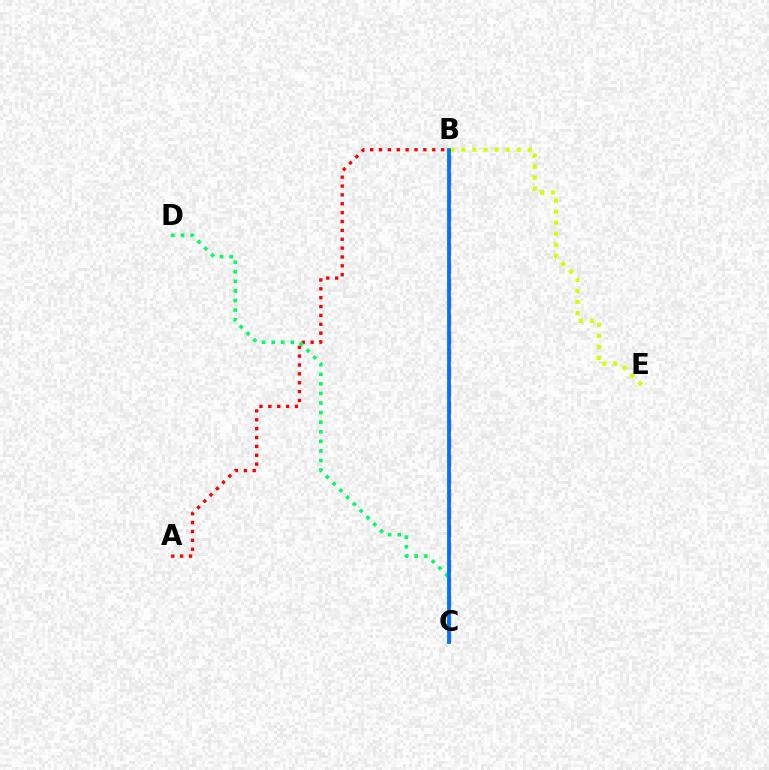{('A', 'B'): [{'color': '#ff0000', 'line_style': 'dotted', 'thickness': 2.41}], ('B', 'C'): [{'color': '#b900ff', 'line_style': 'dashed', 'thickness': 2.39}, {'color': '#0074ff', 'line_style': 'solid', 'thickness': 2.73}], ('C', 'D'): [{'color': '#00ff5c', 'line_style': 'dotted', 'thickness': 2.6}], ('B', 'E'): [{'color': '#d1ff00', 'line_style': 'dotted', 'thickness': 3.0}]}